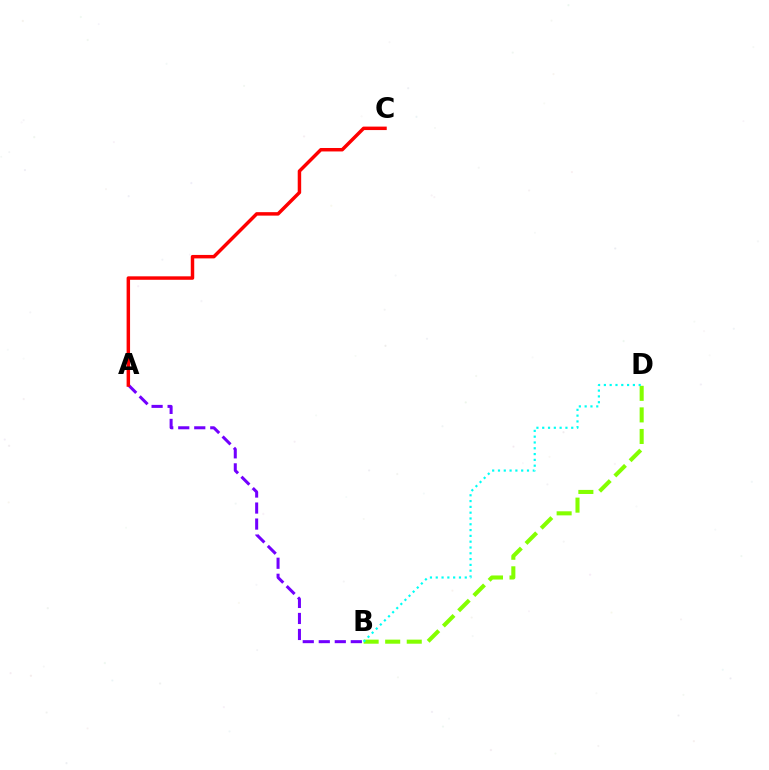{('B', 'D'): [{'color': '#84ff00', 'line_style': 'dashed', 'thickness': 2.93}, {'color': '#00fff6', 'line_style': 'dotted', 'thickness': 1.58}], ('A', 'B'): [{'color': '#7200ff', 'line_style': 'dashed', 'thickness': 2.18}], ('A', 'C'): [{'color': '#ff0000', 'line_style': 'solid', 'thickness': 2.49}]}